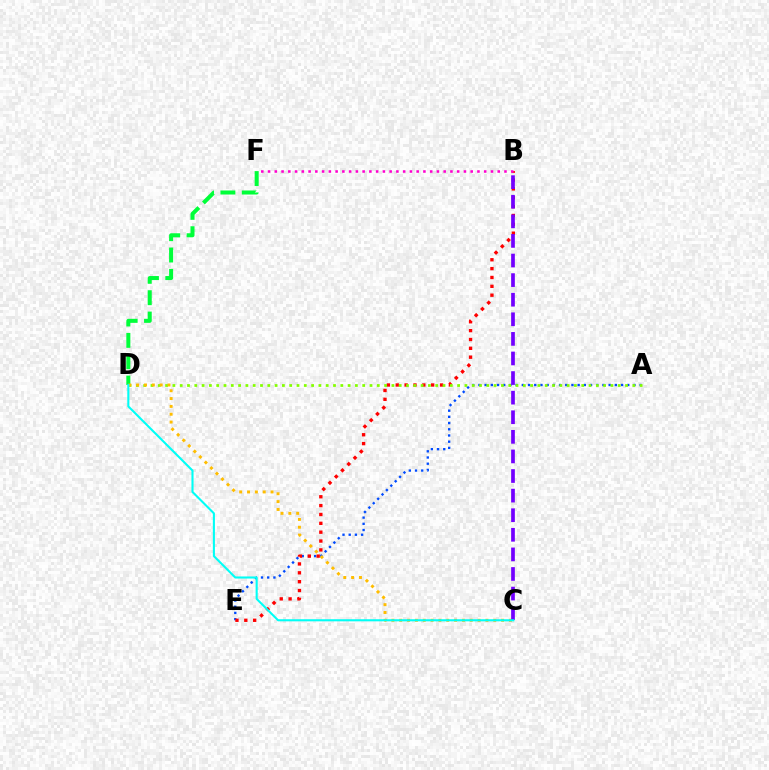{('A', 'E'): [{'color': '#004bff', 'line_style': 'dotted', 'thickness': 1.68}], ('D', 'F'): [{'color': '#00ff39', 'line_style': 'dashed', 'thickness': 2.9}], ('B', 'E'): [{'color': '#ff0000', 'line_style': 'dotted', 'thickness': 2.41}], ('B', 'F'): [{'color': '#ff00cf', 'line_style': 'dotted', 'thickness': 1.84}], ('A', 'D'): [{'color': '#84ff00', 'line_style': 'dotted', 'thickness': 1.98}], ('C', 'D'): [{'color': '#ffbd00', 'line_style': 'dotted', 'thickness': 2.13}, {'color': '#00fff6', 'line_style': 'solid', 'thickness': 1.51}], ('B', 'C'): [{'color': '#7200ff', 'line_style': 'dashed', 'thickness': 2.66}]}